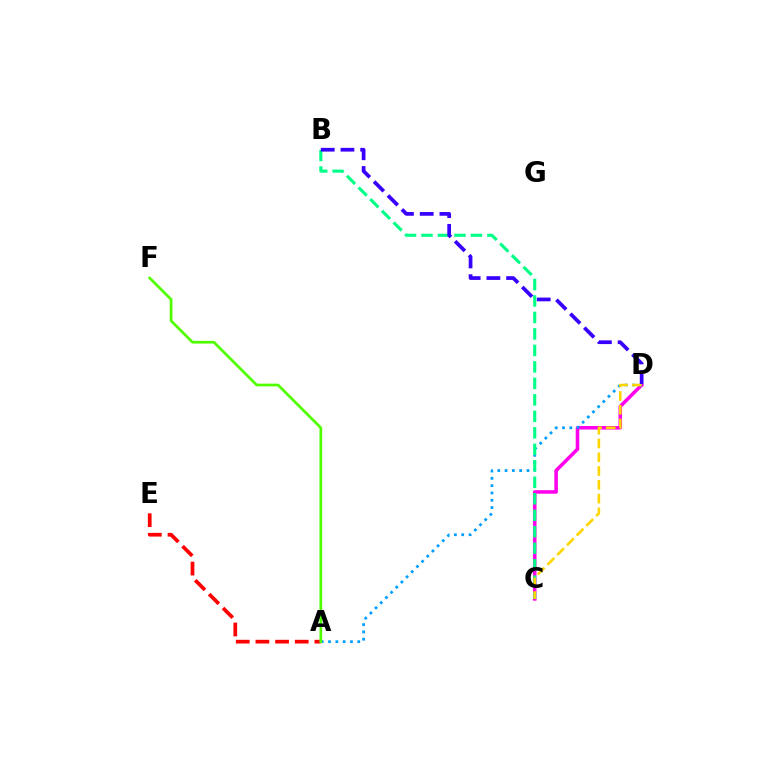{('C', 'D'): [{'color': '#ff00ed', 'line_style': 'solid', 'thickness': 2.55}, {'color': '#ffd500', 'line_style': 'dashed', 'thickness': 1.87}], ('A', 'D'): [{'color': '#009eff', 'line_style': 'dotted', 'thickness': 1.99}], ('A', 'E'): [{'color': '#ff0000', 'line_style': 'dashed', 'thickness': 2.67}], ('B', 'C'): [{'color': '#00ff86', 'line_style': 'dashed', 'thickness': 2.24}], ('A', 'F'): [{'color': '#4fff00', 'line_style': 'solid', 'thickness': 1.95}], ('B', 'D'): [{'color': '#3700ff', 'line_style': 'dashed', 'thickness': 2.68}]}